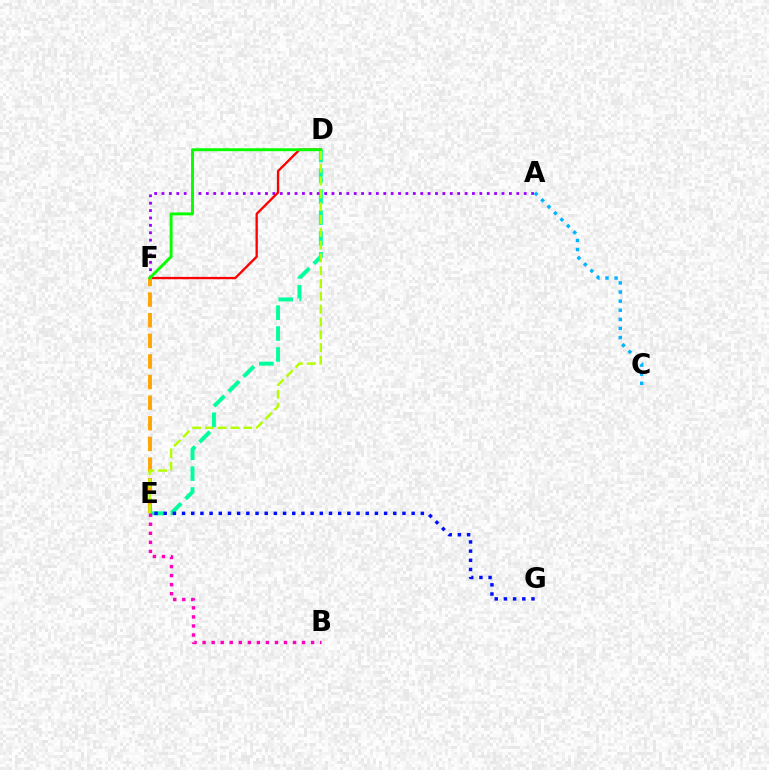{('D', 'E'): [{'color': '#00ff9d', 'line_style': 'dashed', 'thickness': 2.84}, {'color': '#b3ff00', 'line_style': 'dashed', 'thickness': 1.74}], ('A', 'F'): [{'color': '#9b00ff', 'line_style': 'dotted', 'thickness': 2.01}], ('D', 'F'): [{'color': '#ff0000', 'line_style': 'solid', 'thickness': 1.68}, {'color': '#08ff00', 'line_style': 'solid', 'thickness': 2.1}], ('E', 'F'): [{'color': '#ffa500', 'line_style': 'dashed', 'thickness': 2.8}], ('E', 'G'): [{'color': '#0010ff', 'line_style': 'dotted', 'thickness': 2.5}], ('A', 'C'): [{'color': '#00b5ff', 'line_style': 'dotted', 'thickness': 2.47}], ('B', 'E'): [{'color': '#ff00bd', 'line_style': 'dotted', 'thickness': 2.46}]}